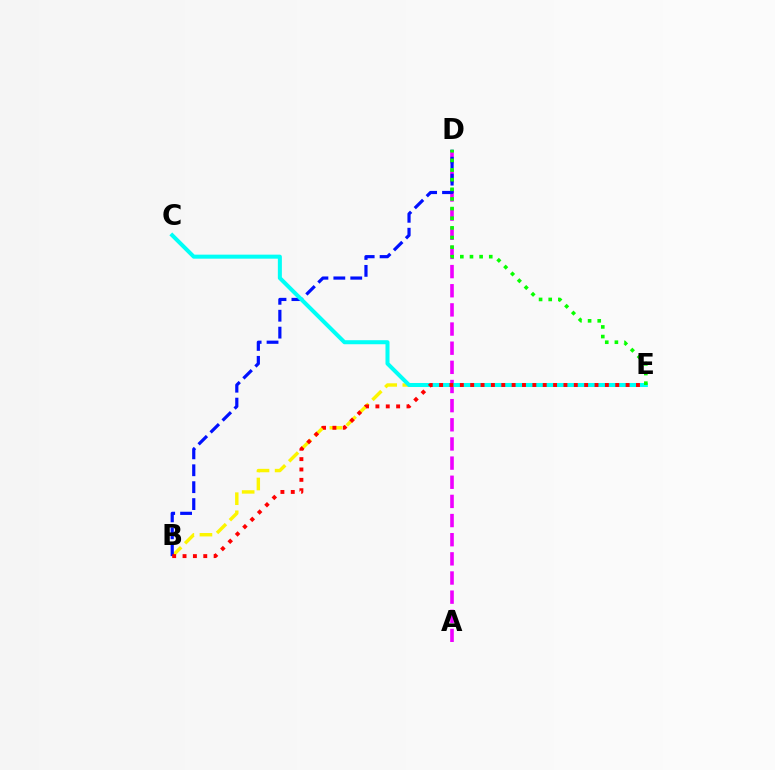{('B', 'E'): [{'color': '#fcf500', 'line_style': 'dashed', 'thickness': 2.46}, {'color': '#ff0000', 'line_style': 'dotted', 'thickness': 2.81}], ('A', 'D'): [{'color': '#ee00ff', 'line_style': 'dashed', 'thickness': 2.6}], ('B', 'D'): [{'color': '#0010ff', 'line_style': 'dashed', 'thickness': 2.3}], ('C', 'E'): [{'color': '#00fff6', 'line_style': 'solid', 'thickness': 2.9}], ('D', 'E'): [{'color': '#08ff00', 'line_style': 'dotted', 'thickness': 2.62}]}